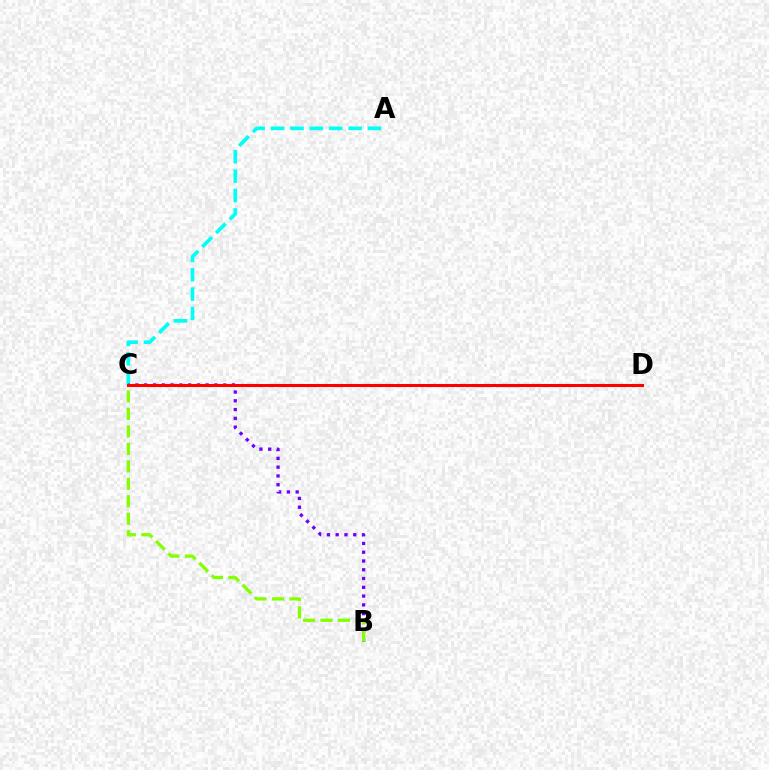{('A', 'C'): [{'color': '#00fff6', 'line_style': 'dashed', 'thickness': 2.63}], ('B', 'C'): [{'color': '#7200ff', 'line_style': 'dotted', 'thickness': 2.39}, {'color': '#84ff00', 'line_style': 'dashed', 'thickness': 2.37}], ('C', 'D'): [{'color': '#ff0000', 'line_style': 'solid', 'thickness': 2.19}]}